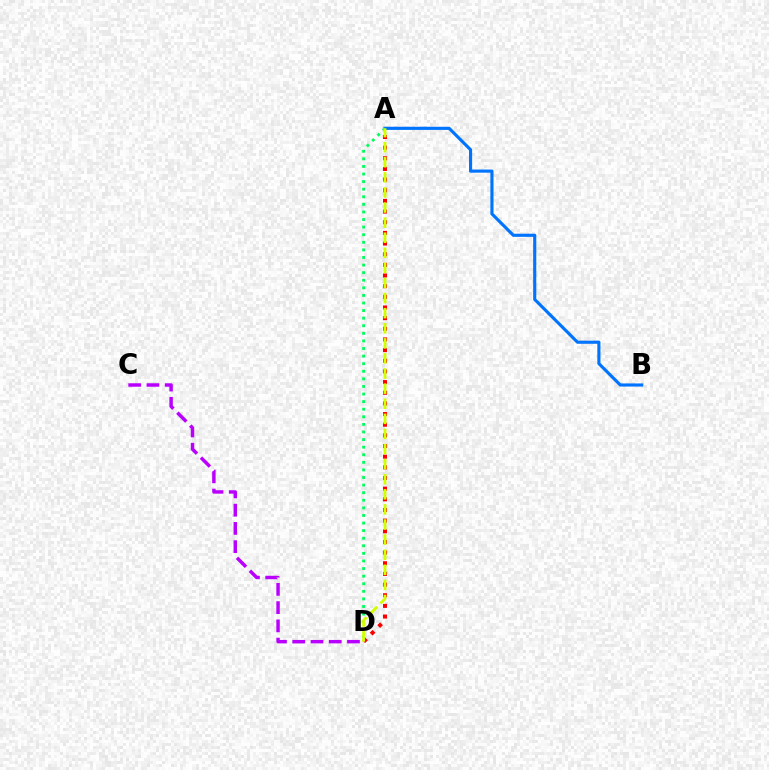{('A', 'B'): [{'color': '#0074ff', 'line_style': 'solid', 'thickness': 2.26}], ('C', 'D'): [{'color': '#b900ff', 'line_style': 'dashed', 'thickness': 2.48}], ('A', 'D'): [{'color': '#ff0000', 'line_style': 'dotted', 'thickness': 2.9}, {'color': '#00ff5c', 'line_style': 'dotted', 'thickness': 2.06}, {'color': '#d1ff00', 'line_style': 'dashed', 'thickness': 2.05}]}